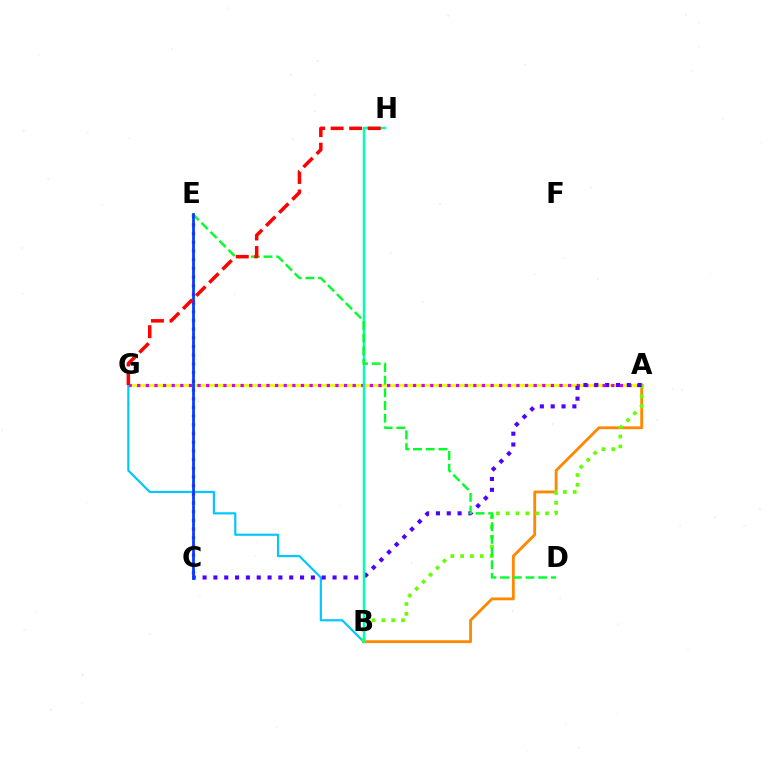{('C', 'E'): [{'color': '#ff00a0', 'line_style': 'dotted', 'thickness': 2.36}, {'color': '#003fff', 'line_style': 'solid', 'thickness': 1.98}], ('A', 'G'): [{'color': '#eeff00', 'line_style': 'solid', 'thickness': 2.1}, {'color': '#d600ff', 'line_style': 'dotted', 'thickness': 2.34}], ('A', 'B'): [{'color': '#ff8800', 'line_style': 'solid', 'thickness': 2.03}, {'color': '#66ff00', 'line_style': 'dotted', 'thickness': 2.67}], ('B', 'G'): [{'color': '#00c7ff', 'line_style': 'solid', 'thickness': 1.56}], ('A', 'C'): [{'color': '#4f00ff', 'line_style': 'dotted', 'thickness': 2.94}], ('B', 'H'): [{'color': '#00ffaf', 'line_style': 'solid', 'thickness': 1.78}], ('D', 'E'): [{'color': '#00ff27', 'line_style': 'dashed', 'thickness': 1.72}], ('G', 'H'): [{'color': '#ff0000', 'line_style': 'dashed', 'thickness': 2.52}]}